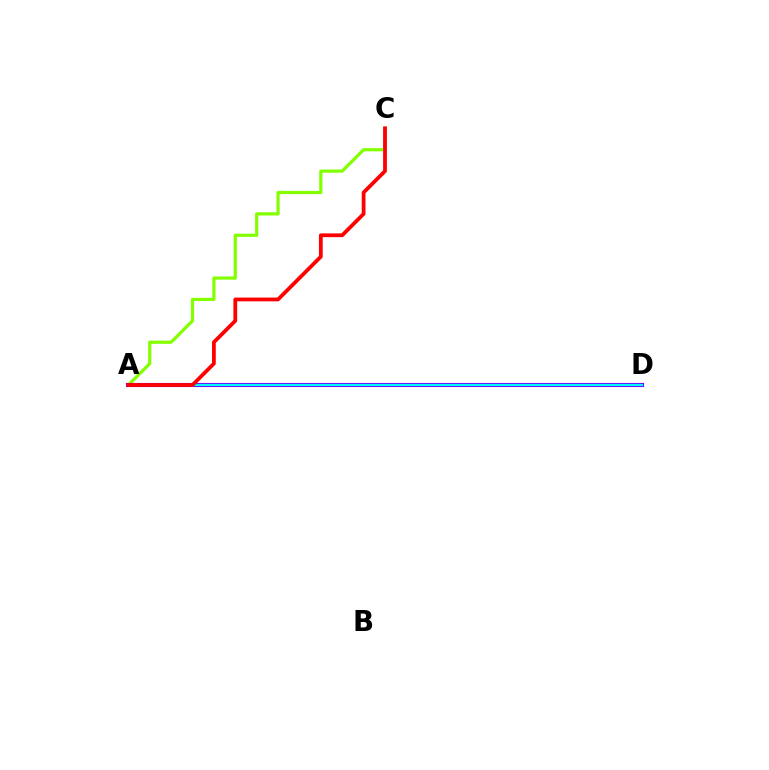{('A', 'C'): [{'color': '#84ff00', 'line_style': 'solid', 'thickness': 2.31}, {'color': '#ff0000', 'line_style': 'solid', 'thickness': 2.72}], ('A', 'D'): [{'color': '#7200ff', 'line_style': 'solid', 'thickness': 2.97}, {'color': '#00fff6', 'line_style': 'solid', 'thickness': 1.58}]}